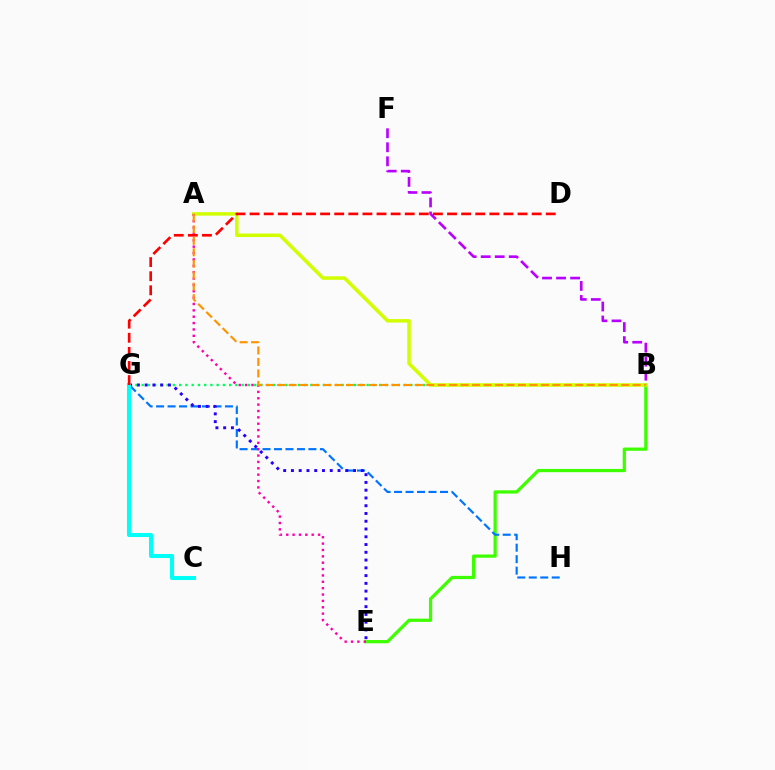{('B', 'G'): [{'color': '#00ff5c', 'line_style': 'dotted', 'thickness': 1.7}], ('B', 'E'): [{'color': '#3dff00', 'line_style': 'solid', 'thickness': 2.33}], ('A', 'B'): [{'color': '#d1ff00', 'line_style': 'solid', 'thickness': 2.52}, {'color': '#ff9400', 'line_style': 'dashed', 'thickness': 1.56}], ('B', 'F'): [{'color': '#b900ff', 'line_style': 'dashed', 'thickness': 1.91}], ('G', 'H'): [{'color': '#0074ff', 'line_style': 'dashed', 'thickness': 1.56}], ('A', 'E'): [{'color': '#ff00ac', 'line_style': 'dotted', 'thickness': 1.73}], ('E', 'G'): [{'color': '#2500ff', 'line_style': 'dotted', 'thickness': 2.11}], ('C', 'G'): [{'color': '#00fff6', 'line_style': 'solid', 'thickness': 2.92}], ('D', 'G'): [{'color': '#ff0000', 'line_style': 'dashed', 'thickness': 1.92}]}